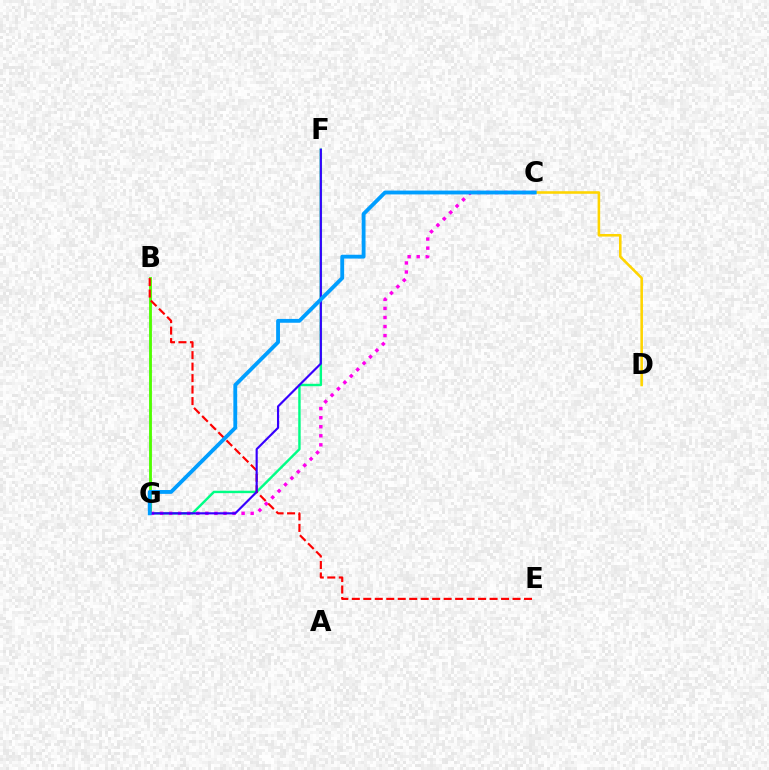{('F', 'G'): [{'color': '#00ff86', 'line_style': 'solid', 'thickness': 1.75}, {'color': '#3700ff', 'line_style': 'solid', 'thickness': 1.55}], ('B', 'G'): [{'color': '#4fff00', 'line_style': 'solid', 'thickness': 2.05}], ('C', 'D'): [{'color': '#ffd500', 'line_style': 'solid', 'thickness': 1.85}], ('C', 'G'): [{'color': '#ff00ed', 'line_style': 'dotted', 'thickness': 2.46}, {'color': '#009eff', 'line_style': 'solid', 'thickness': 2.76}], ('B', 'E'): [{'color': '#ff0000', 'line_style': 'dashed', 'thickness': 1.56}]}